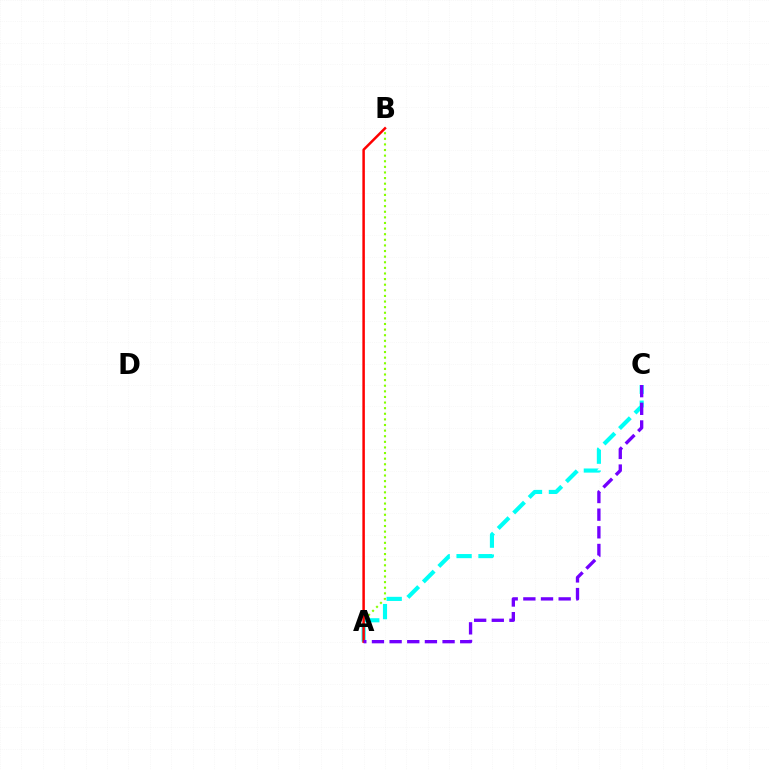{('A', 'B'): [{'color': '#84ff00', 'line_style': 'dotted', 'thickness': 1.52}, {'color': '#ff0000', 'line_style': 'solid', 'thickness': 1.8}], ('A', 'C'): [{'color': '#00fff6', 'line_style': 'dashed', 'thickness': 2.98}, {'color': '#7200ff', 'line_style': 'dashed', 'thickness': 2.4}]}